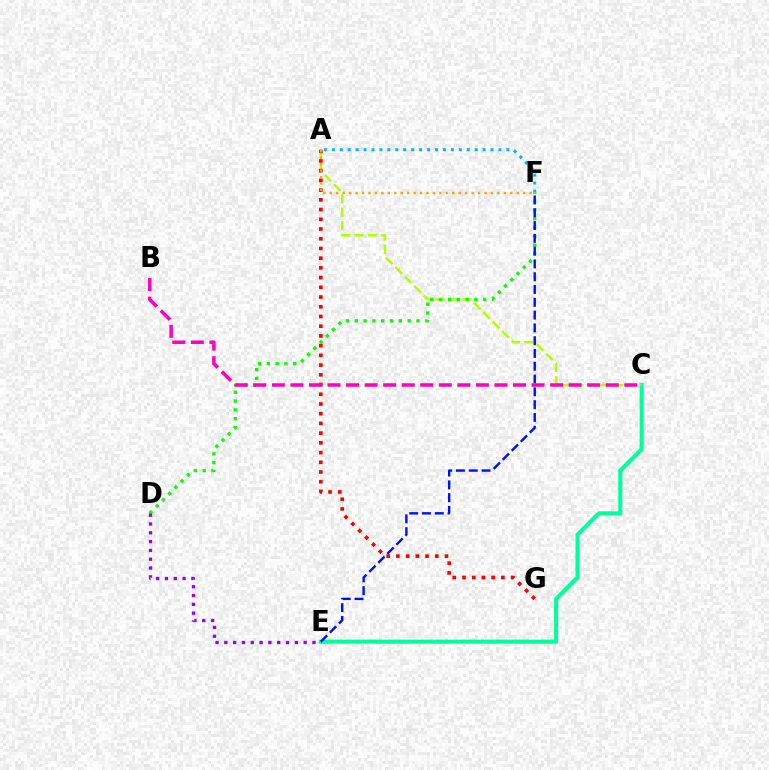{('C', 'E'): [{'color': '#00ff9d', 'line_style': 'solid', 'thickness': 2.92}], ('A', 'F'): [{'color': '#00b5ff', 'line_style': 'dotted', 'thickness': 2.16}, {'color': '#ffa500', 'line_style': 'dotted', 'thickness': 1.75}], ('A', 'C'): [{'color': '#b3ff00', 'line_style': 'dashed', 'thickness': 1.81}], ('A', 'G'): [{'color': '#ff0000', 'line_style': 'dotted', 'thickness': 2.64}], ('D', 'F'): [{'color': '#08ff00', 'line_style': 'dotted', 'thickness': 2.39}], ('D', 'E'): [{'color': '#9b00ff', 'line_style': 'dotted', 'thickness': 2.39}], ('E', 'F'): [{'color': '#0010ff', 'line_style': 'dashed', 'thickness': 1.74}], ('B', 'C'): [{'color': '#ff00bd', 'line_style': 'dashed', 'thickness': 2.52}]}